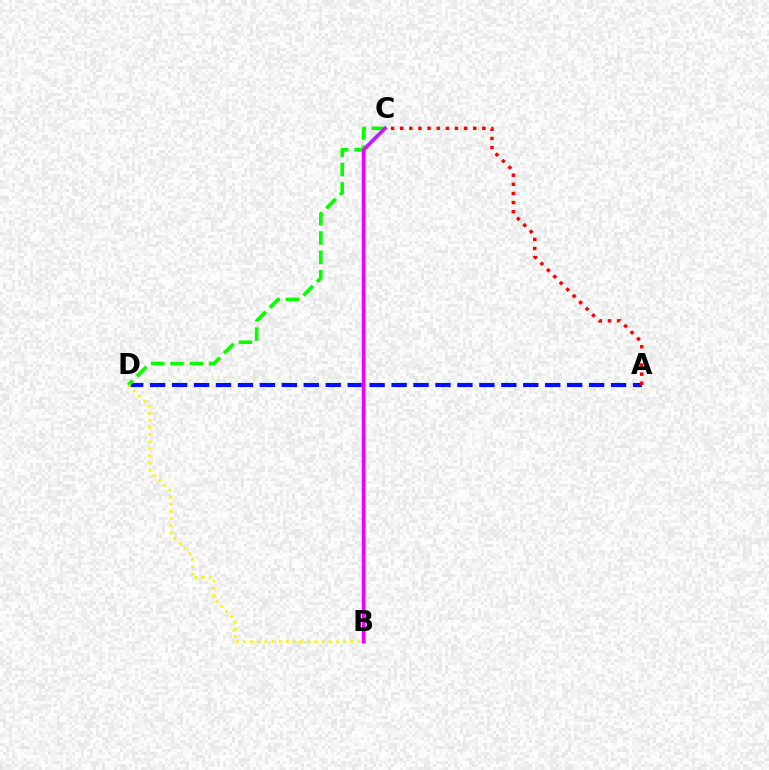{('A', 'D'): [{'color': '#0010ff', 'line_style': 'dashed', 'thickness': 2.98}], ('B', 'C'): [{'color': '#00fff6', 'line_style': 'solid', 'thickness': 2.96}, {'color': '#ee00ff', 'line_style': 'solid', 'thickness': 2.37}], ('C', 'D'): [{'color': '#08ff00', 'line_style': 'dashed', 'thickness': 2.62}], ('A', 'C'): [{'color': '#ff0000', 'line_style': 'dotted', 'thickness': 2.48}], ('B', 'D'): [{'color': '#fcf500', 'line_style': 'dotted', 'thickness': 1.94}]}